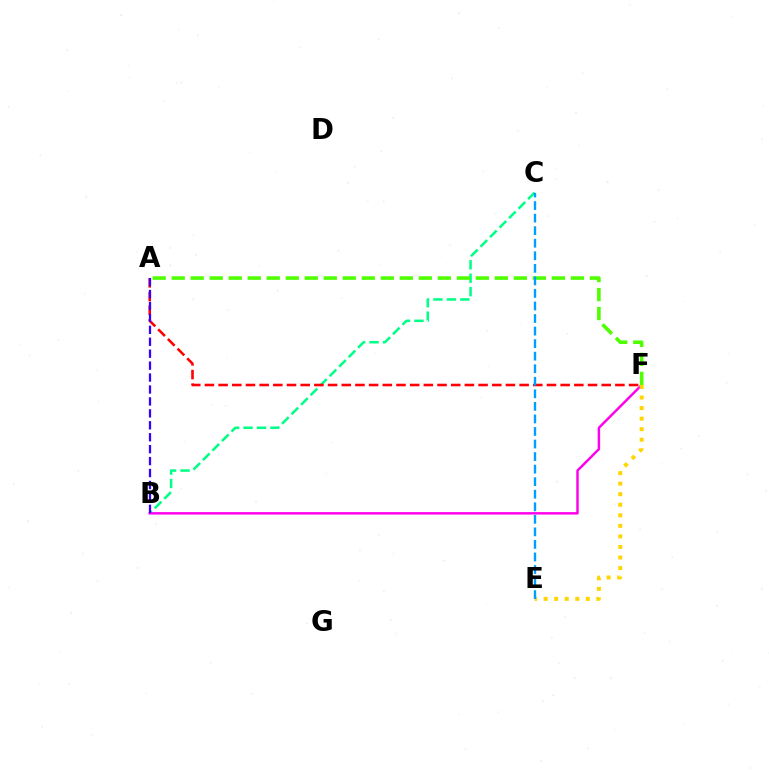{('B', 'C'): [{'color': '#00ff86', 'line_style': 'dashed', 'thickness': 1.83}], ('A', 'F'): [{'color': '#ff0000', 'line_style': 'dashed', 'thickness': 1.86}, {'color': '#4fff00', 'line_style': 'dashed', 'thickness': 2.58}], ('B', 'F'): [{'color': '#ff00ed', 'line_style': 'solid', 'thickness': 1.76}], ('E', 'F'): [{'color': '#ffd500', 'line_style': 'dotted', 'thickness': 2.87}], ('A', 'B'): [{'color': '#3700ff', 'line_style': 'dashed', 'thickness': 1.62}], ('C', 'E'): [{'color': '#009eff', 'line_style': 'dashed', 'thickness': 1.7}]}